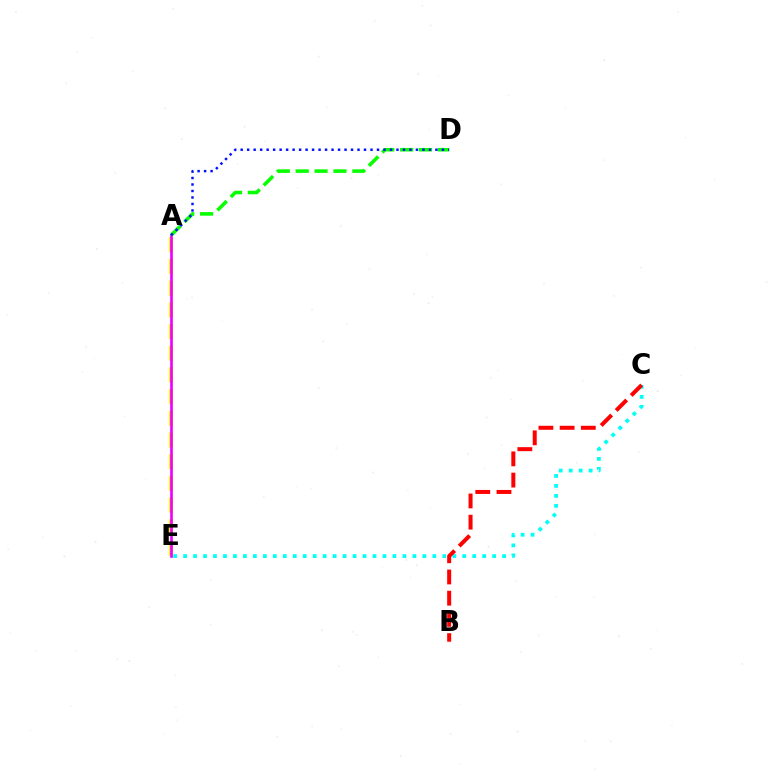{('A', 'E'): [{'color': '#fcf500', 'line_style': 'dashed', 'thickness': 2.95}, {'color': '#ee00ff', 'line_style': 'solid', 'thickness': 1.91}], ('C', 'E'): [{'color': '#00fff6', 'line_style': 'dotted', 'thickness': 2.71}], ('B', 'C'): [{'color': '#ff0000', 'line_style': 'dashed', 'thickness': 2.88}], ('A', 'D'): [{'color': '#08ff00', 'line_style': 'dashed', 'thickness': 2.57}, {'color': '#0010ff', 'line_style': 'dotted', 'thickness': 1.76}]}